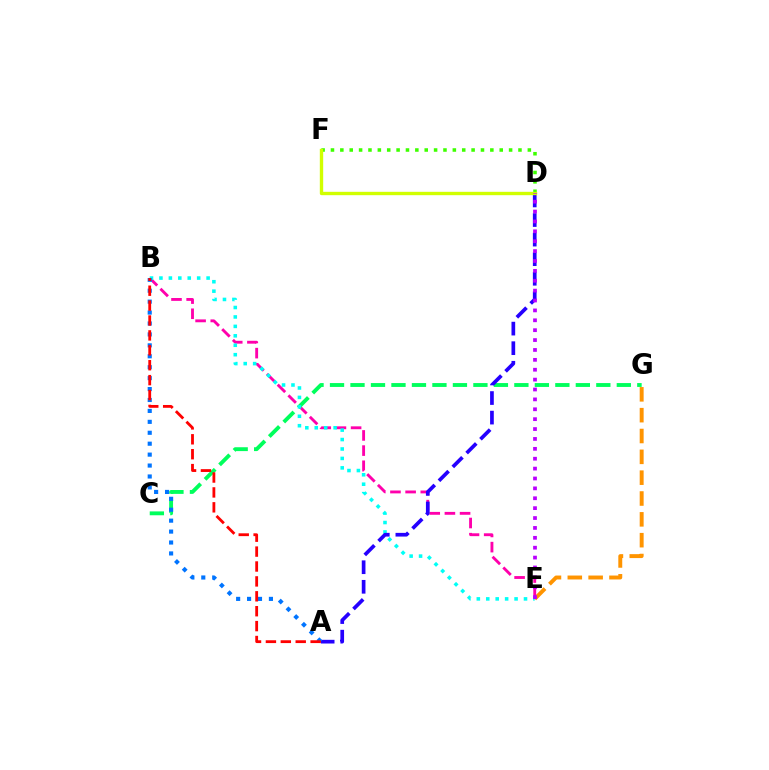{('E', 'G'): [{'color': '#ff9400', 'line_style': 'dashed', 'thickness': 2.83}], ('B', 'E'): [{'color': '#ff00ac', 'line_style': 'dashed', 'thickness': 2.06}, {'color': '#00fff6', 'line_style': 'dotted', 'thickness': 2.56}], ('C', 'G'): [{'color': '#00ff5c', 'line_style': 'dashed', 'thickness': 2.78}], ('D', 'F'): [{'color': '#3dff00', 'line_style': 'dotted', 'thickness': 2.55}, {'color': '#d1ff00', 'line_style': 'solid', 'thickness': 2.42}], ('A', 'D'): [{'color': '#2500ff', 'line_style': 'dashed', 'thickness': 2.66}], ('A', 'B'): [{'color': '#0074ff', 'line_style': 'dotted', 'thickness': 2.97}, {'color': '#ff0000', 'line_style': 'dashed', 'thickness': 2.02}], ('D', 'E'): [{'color': '#b900ff', 'line_style': 'dotted', 'thickness': 2.69}]}